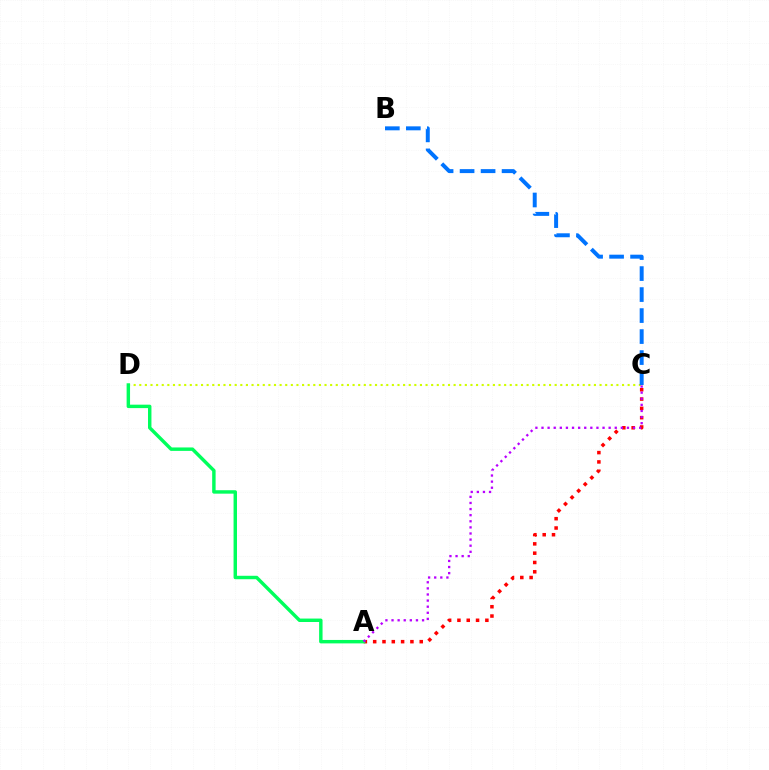{('C', 'D'): [{'color': '#d1ff00', 'line_style': 'dotted', 'thickness': 1.53}], ('B', 'C'): [{'color': '#0074ff', 'line_style': 'dashed', 'thickness': 2.85}], ('A', 'C'): [{'color': '#ff0000', 'line_style': 'dotted', 'thickness': 2.53}, {'color': '#b900ff', 'line_style': 'dotted', 'thickness': 1.66}], ('A', 'D'): [{'color': '#00ff5c', 'line_style': 'solid', 'thickness': 2.47}]}